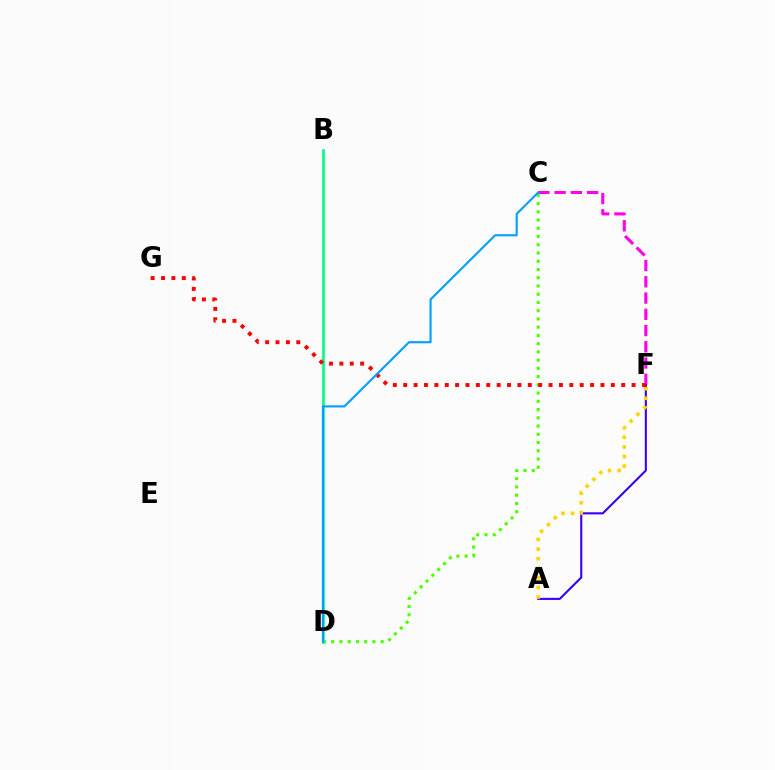{('C', 'F'): [{'color': '#ff00ed', 'line_style': 'dashed', 'thickness': 2.21}], ('A', 'F'): [{'color': '#3700ff', 'line_style': 'solid', 'thickness': 1.51}, {'color': '#ffd500', 'line_style': 'dotted', 'thickness': 2.61}], ('C', 'D'): [{'color': '#4fff00', 'line_style': 'dotted', 'thickness': 2.24}, {'color': '#009eff', 'line_style': 'solid', 'thickness': 1.52}], ('B', 'D'): [{'color': '#00ff86', 'line_style': 'solid', 'thickness': 1.93}], ('F', 'G'): [{'color': '#ff0000', 'line_style': 'dotted', 'thickness': 2.82}]}